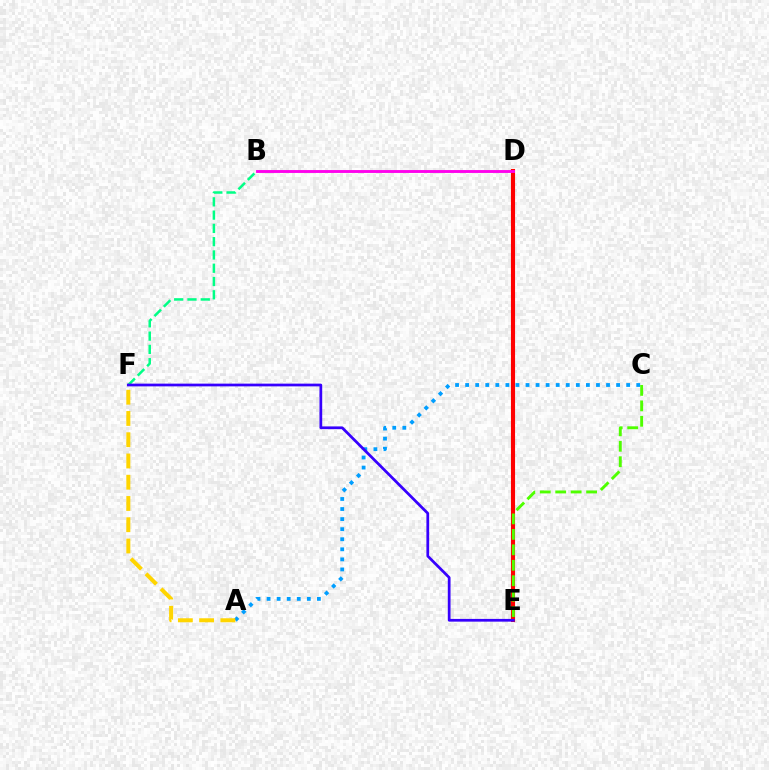{('D', 'E'): [{'color': '#ff0000', 'line_style': 'solid', 'thickness': 2.97}], ('B', 'F'): [{'color': '#00ff86', 'line_style': 'dashed', 'thickness': 1.8}], ('A', 'C'): [{'color': '#009eff', 'line_style': 'dotted', 'thickness': 2.73}], ('A', 'F'): [{'color': '#ffd500', 'line_style': 'dashed', 'thickness': 2.89}], ('C', 'E'): [{'color': '#4fff00', 'line_style': 'dashed', 'thickness': 2.1}], ('E', 'F'): [{'color': '#3700ff', 'line_style': 'solid', 'thickness': 1.97}], ('B', 'D'): [{'color': '#ff00ed', 'line_style': 'solid', 'thickness': 2.07}]}